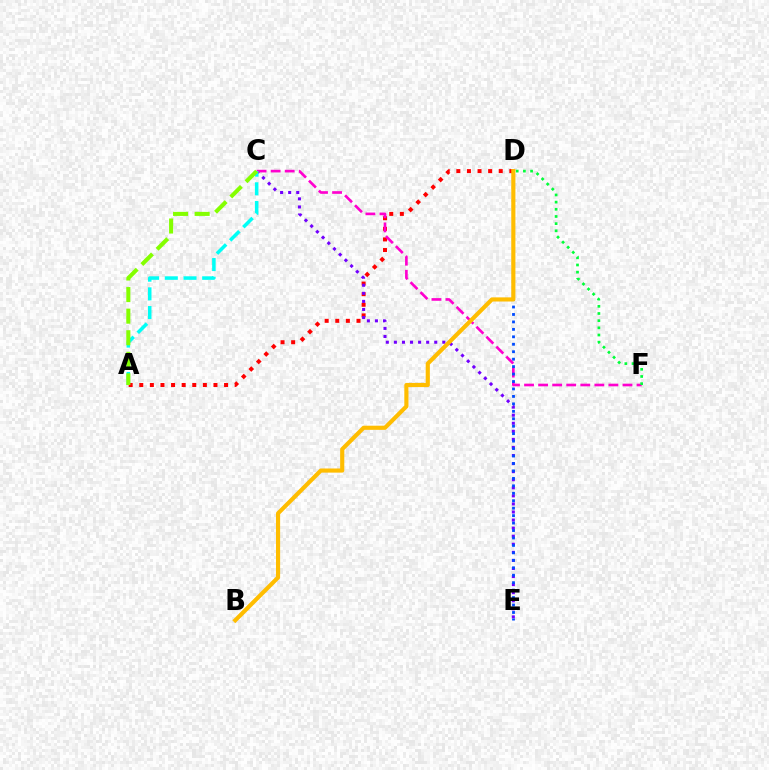{('A', 'D'): [{'color': '#ff0000', 'line_style': 'dotted', 'thickness': 2.88}], ('C', 'E'): [{'color': '#7200ff', 'line_style': 'dotted', 'thickness': 2.19}], ('C', 'F'): [{'color': '#ff00cf', 'line_style': 'dashed', 'thickness': 1.91}], ('A', 'C'): [{'color': '#00fff6', 'line_style': 'dashed', 'thickness': 2.54}, {'color': '#84ff00', 'line_style': 'dashed', 'thickness': 2.93}], ('D', 'F'): [{'color': '#00ff39', 'line_style': 'dotted', 'thickness': 1.95}], ('D', 'E'): [{'color': '#004bff', 'line_style': 'dotted', 'thickness': 2.02}], ('B', 'D'): [{'color': '#ffbd00', 'line_style': 'solid', 'thickness': 2.98}]}